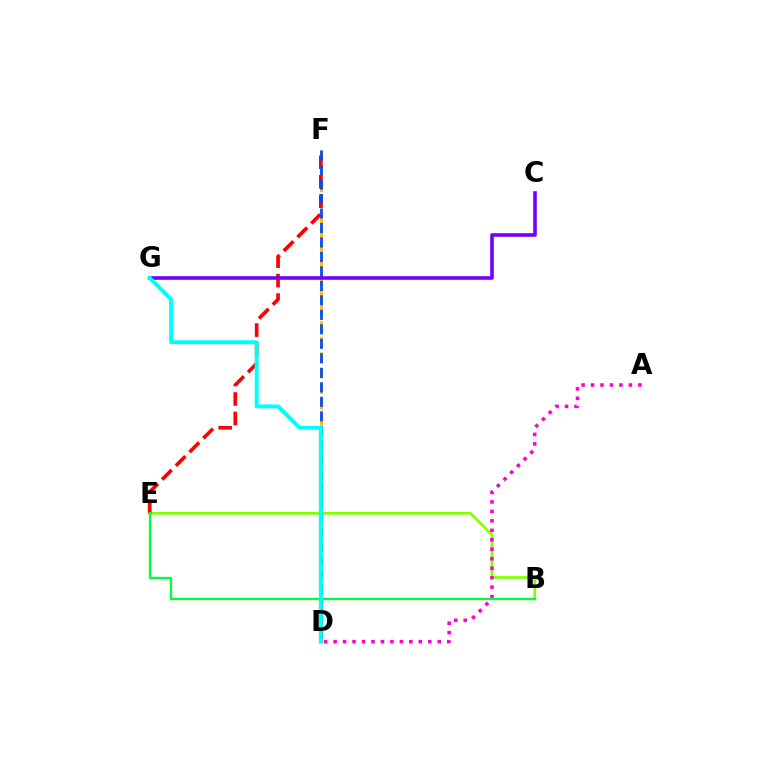{('D', 'F'): [{'color': '#ffbd00', 'line_style': 'dashed', 'thickness': 2.11}, {'color': '#004bff', 'line_style': 'dashed', 'thickness': 1.97}], ('B', 'E'): [{'color': '#84ff00', 'line_style': 'solid', 'thickness': 1.94}, {'color': '#00ff39', 'line_style': 'solid', 'thickness': 1.64}], ('E', 'F'): [{'color': '#ff0000', 'line_style': 'dashed', 'thickness': 2.64}], ('A', 'D'): [{'color': '#ff00cf', 'line_style': 'dotted', 'thickness': 2.57}], ('C', 'G'): [{'color': '#7200ff', 'line_style': 'solid', 'thickness': 2.6}], ('D', 'G'): [{'color': '#00fff6', 'line_style': 'solid', 'thickness': 2.84}]}